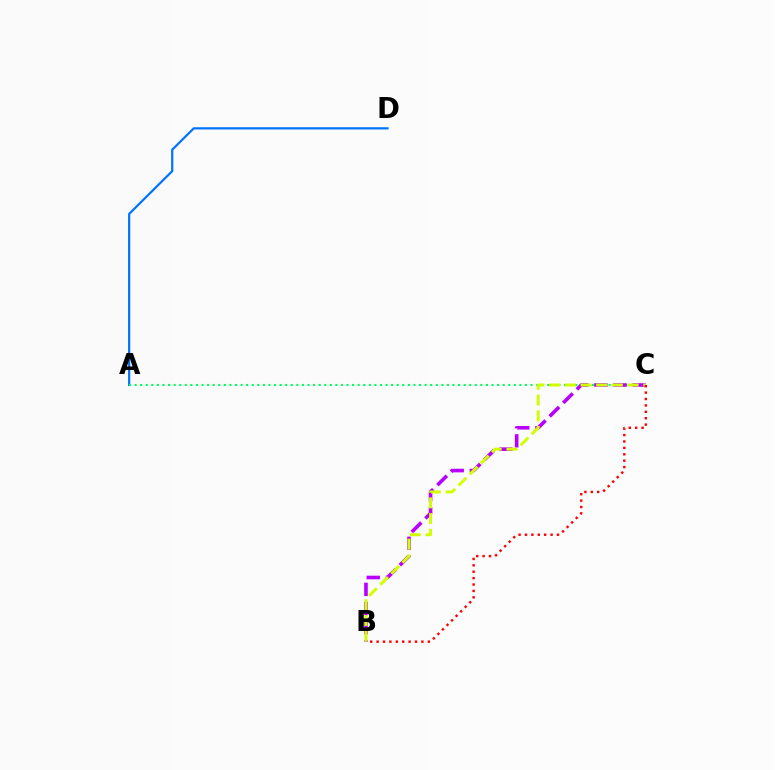{('A', 'D'): [{'color': '#0074ff', 'line_style': 'solid', 'thickness': 1.59}], ('A', 'C'): [{'color': '#00ff5c', 'line_style': 'dotted', 'thickness': 1.52}], ('B', 'C'): [{'color': '#b900ff', 'line_style': 'dashed', 'thickness': 2.6}, {'color': '#d1ff00', 'line_style': 'dashed', 'thickness': 2.13}, {'color': '#ff0000', 'line_style': 'dotted', 'thickness': 1.74}]}